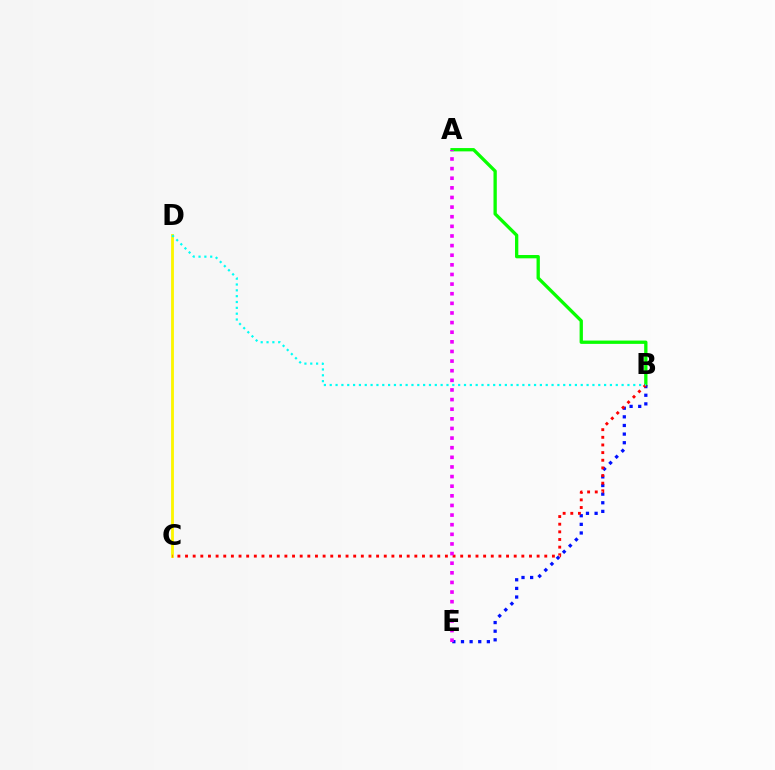{('C', 'D'): [{'color': '#fcf500', 'line_style': 'solid', 'thickness': 2.04}], ('A', 'B'): [{'color': '#08ff00', 'line_style': 'solid', 'thickness': 2.38}], ('B', 'E'): [{'color': '#0010ff', 'line_style': 'dotted', 'thickness': 2.34}], ('B', 'C'): [{'color': '#ff0000', 'line_style': 'dotted', 'thickness': 2.08}], ('B', 'D'): [{'color': '#00fff6', 'line_style': 'dotted', 'thickness': 1.59}], ('A', 'E'): [{'color': '#ee00ff', 'line_style': 'dotted', 'thickness': 2.61}]}